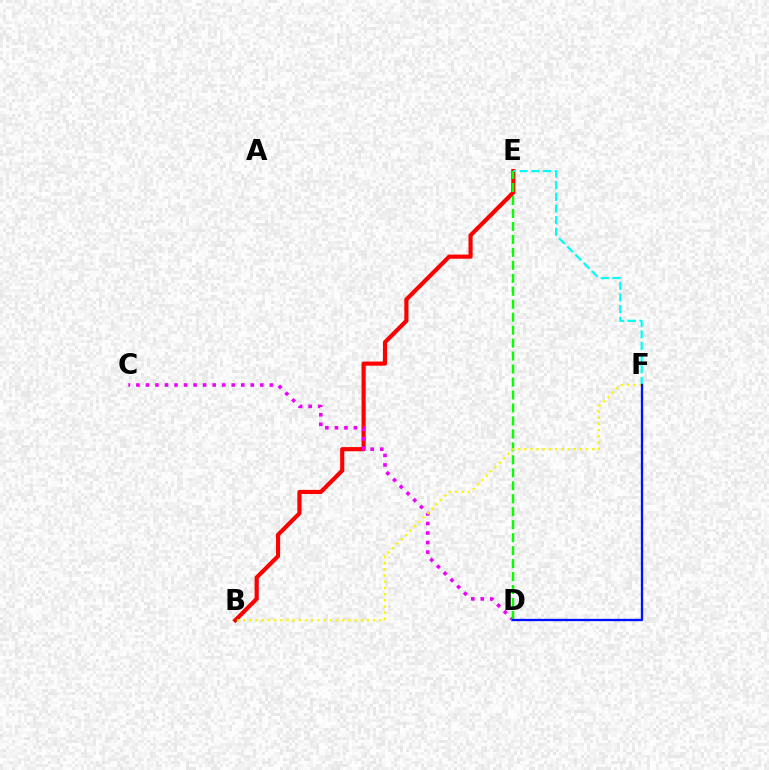{('B', 'E'): [{'color': '#ff0000', 'line_style': 'solid', 'thickness': 2.98}], ('E', 'F'): [{'color': '#00fff6', 'line_style': 'dashed', 'thickness': 1.58}], ('C', 'D'): [{'color': '#ee00ff', 'line_style': 'dotted', 'thickness': 2.59}], ('D', 'E'): [{'color': '#08ff00', 'line_style': 'dashed', 'thickness': 1.76}], ('B', 'F'): [{'color': '#fcf500', 'line_style': 'dotted', 'thickness': 1.68}], ('D', 'F'): [{'color': '#0010ff', 'line_style': 'solid', 'thickness': 1.67}]}